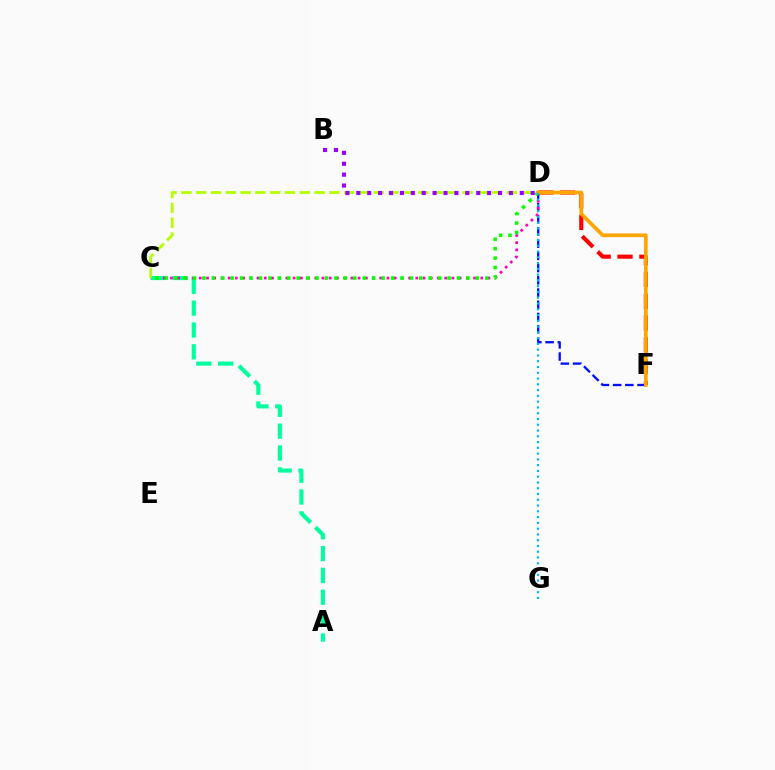{('D', 'F'): [{'color': '#0010ff', 'line_style': 'dashed', 'thickness': 1.66}, {'color': '#ff0000', 'line_style': 'dashed', 'thickness': 2.96}, {'color': '#ffa500', 'line_style': 'solid', 'thickness': 2.66}], ('A', 'C'): [{'color': '#00ff9d', 'line_style': 'dashed', 'thickness': 2.97}], ('C', 'D'): [{'color': '#ff00bd', 'line_style': 'dotted', 'thickness': 1.96}, {'color': '#b3ff00', 'line_style': 'dashed', 'thickness': 2.01}, {'color': '#08ff00', 'line_style': 'dotted', 'thickness': 2.56}], ('D', 'G'): [{'color': '#00b5ff', 'line_style': 'dotted', 'thickness': 1.57}], ('B', 'D'): [{'color': '#9b00ff', 'line_style': 'dotted', 'thickness': 2.96}]}